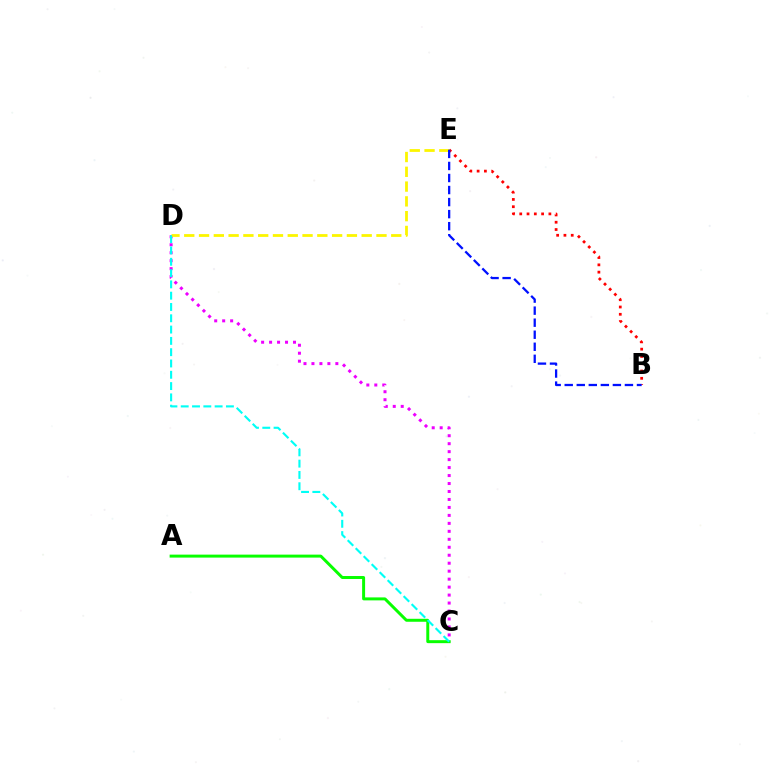{('B', 'E'): [{'color': '#ff0000', 'line_style': 'dotted', 'thickness': 1.98}, {'color': '#0010ff', 'line_style': 'dashed', 'thickness': 1.64}], ('C', 'D'): [{'color': '#ee00ff', 'line_style': 'dotted', 'thickness': 2.16}, {'color': '#00fff6', 'line_style': 'dashed', 'thickness': 1.54}], ('A', 'C'): [{'color': '#08ff00', 'line_style': 'solid', 'thickness': 2.14}], ('D', 'E'): [{'color': '#fcf500', 'line_style': 'dashed', 'thickness': 2.01}]}